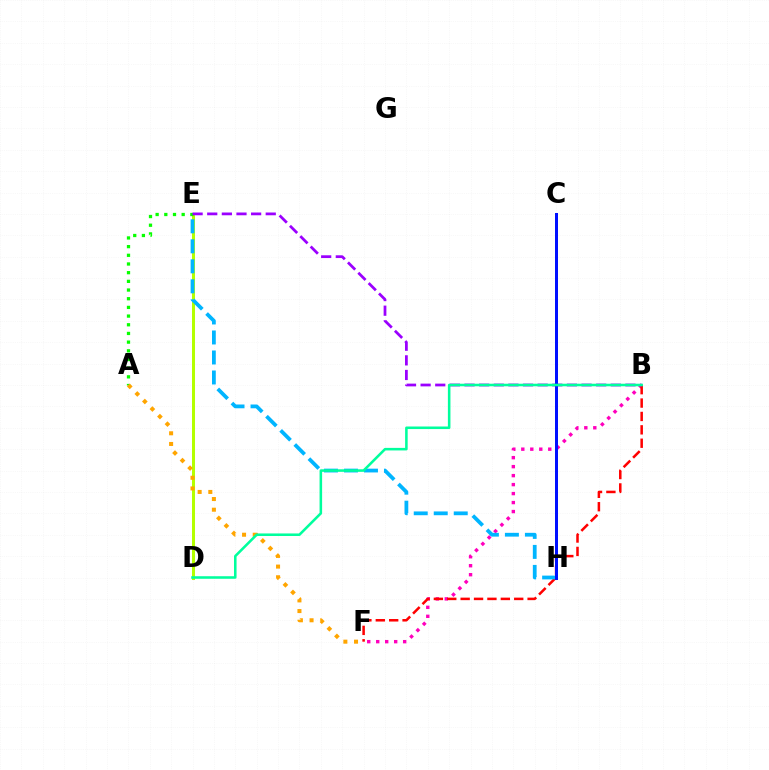{('D', 'E'): [{'color': '#b3ff00', 'line_style': 'solid', 'thickness': 2.18}], ('B', 'F'): [{'color': '#ff00bd', 'line_style': 'dotted', 'thickness': 2.44}, {'color': '#ff0000', 'line_style': 'dashed', 'thickness': 1.82}], ('A', 'E'): [{'color': '#08ff00', 'line_style': 'dotted', 'thickness': 2.36}], ('A', 'F'): [{'color': '#ffa500', 'line_style': 'dotted', 'thickness': 2.9}], ('E', 'H'): [{'color': '#00b5ff', 'line_style': 'dashed', 'thickness': 2.72}], ('B', 'E'): [{'color': '#9b00ff', 'line_style': 'dashed', 'thickness': 1.99}], ('C', 'H'): [{'color': '#0010ff', 'line_style': 'solid', 'thickness': 2.16}], ('B', 'D'): [{'color': '#00ff9d', 'line_style': 'solid', 'thickness': 1.84}]}